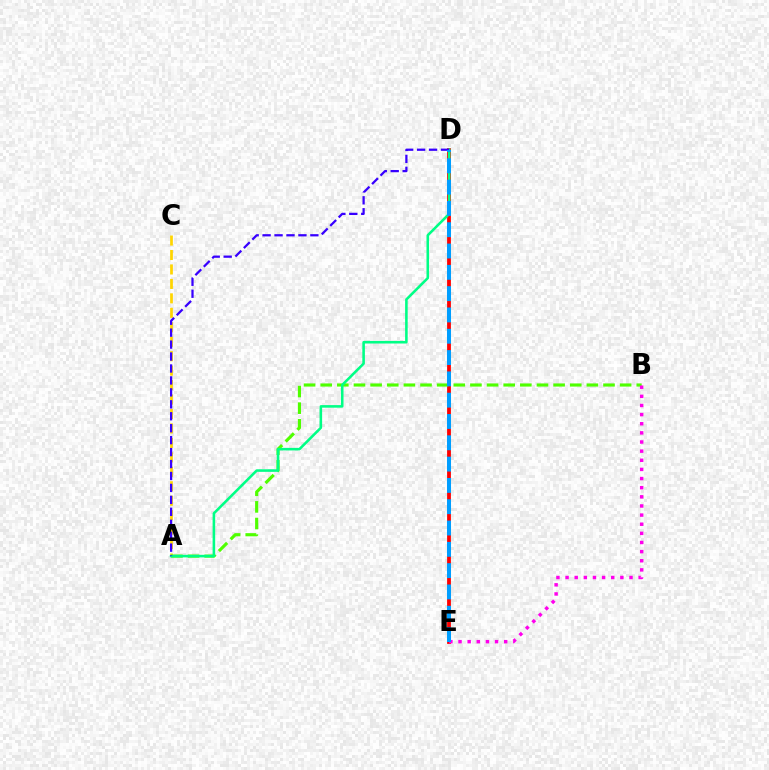{('D', 'E'): [{'color': '#ff0000', 'line_style': 'solid', 'thickness': 2.73}, {'color': '#009eff', 'line_style': 'dashed', 'thickness': 2.89}], ('A', 'C'): [{'color': '#ffd500', 'line_style': 'dashed', 'thickness': 1.96}], ('A', 'B'): [{'color': '#4fff00', 'line_style': 'dashed', 'thickness': 2.26}], ('A', 'D'): [{'color': '#00ff86', 'line_style': 'solid', 'thickness': 1.85}, {'color': '#3700ff', 'line_style': 'dashed', 'thickness': 1.62}], ('B', 'E'): [{'color': '#ff00ed', 'line_style': 'dotted', 'thickness': 2.48}]}